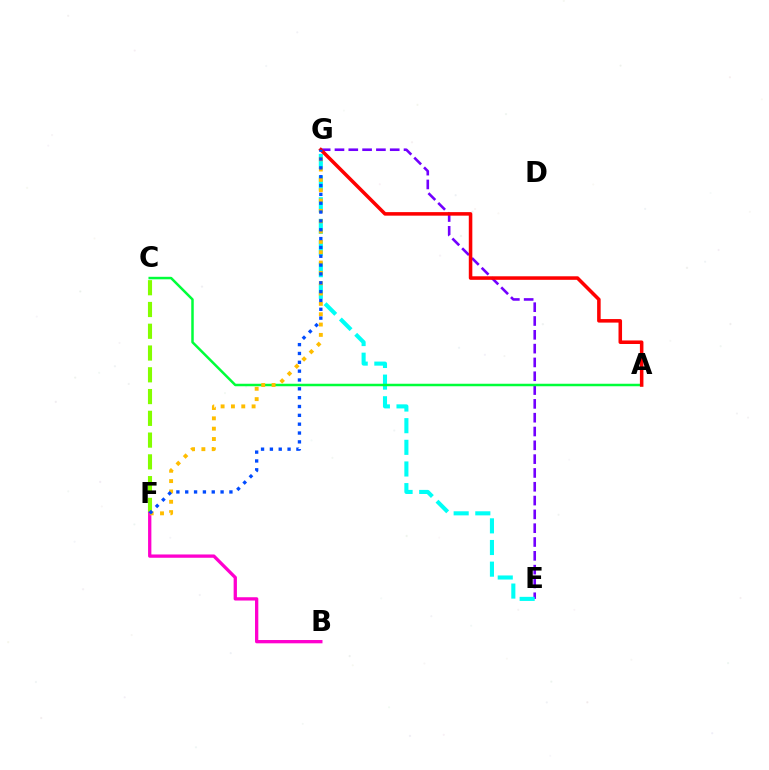{('C', 'F'): [{'color': '#84ff00', 'line_style': 'dashed', 'thickness': 2.96}], ('E', 'G'): [{'color': '#7200ff', 'line_style': 'dashed', 'thickness': 1.88}, {'color': '#00fff6', 'line_style': 'dashed', 'thickness': 2.94}], ('B', 'F'): [{'color': '#ff00cf', 'line_style': 'solid', 'thickness': 2.38}], ('A', 'C'): [{'color': '#00ff39', 'line_style': 'solid', 'thickness': 1.8}], ('F', 'G'): [{'color': '#ffbd00', 'line_style': 'dotted', 'thickness': 2.81}, {'color': '#004bff', 'line_style': 'dotted', 'thickness': 2.4}], ('A', 'G'): [{'color': '#ff0000', 'line_style': 'solid', 'thickness': 2.55}]}